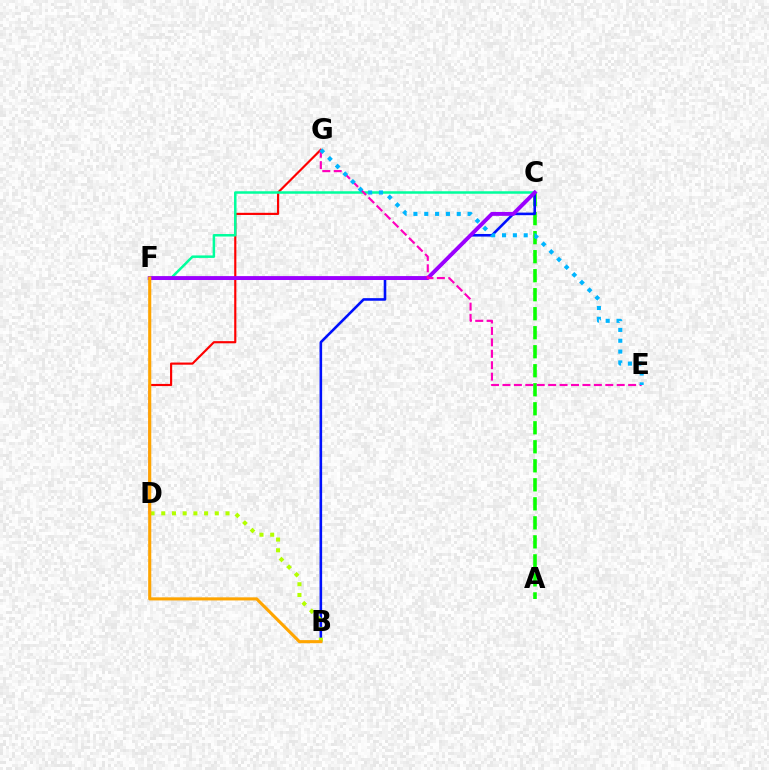{('A', 'C'): [{'color': '#08ff00', 'line_style': 'dashed', 'thickness': 2.58}], ('D', 'G'): [{'color': '#ff0000', 'line_style': 'solid', 'thickness': 1.56}], ('B', 'C'): [{'color': '#0010ff', 'line_style': 'solid', 'thickness': 1.87}], ('C', 'F'): [{'color': '#00ff9d', 'line_style': 'solid', 'thickness': 1.8}, {'color': '#9b00ff', 'line_style': 'solid', 'thickness': 2.82}], ('B', 'D'): [{'color': '#b3ff00', 'line_style': 'dotted', 'thickness': 2.91}], ('B', 'F'): [{'color': '#ffa500', 'line_style': 'solid', 'thickness': 2.23}], ('E', 'G'): [{'color': '#ff00bd', 'line_style': 'dashed', 'thickness': 1.55}, {'color': '#00b5ff', 'line_style': 'dotted', 'thickness': 2.94}]}